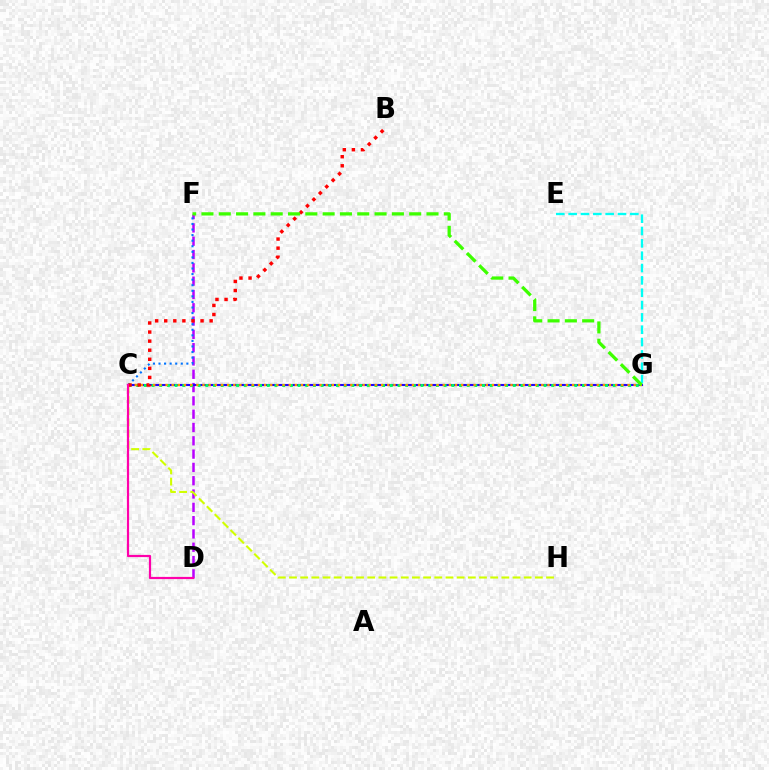{('D', 'F'): [{'color': '#b900ff', 'line_style': 'dashed', 'thickness': 1.81}], ('C', 'G'): [{'color': '#2500ff', 'line_style': 'solid', 'thickness': 1.52}, {'color': '#00ff5c', 'line_style': 'dotted', 'thickness': 2.09}, {'color': '#ff9400', 'line_style': 'dotted', 'thickness': 1.67}], ('C', 'H'): [{'color': '#d1ff00', 'line_style': 'dashed', 'thickness': 1.52}], ('E', 'G'): [{'color': '#00fff6', 'line_style': 'dashed', 'thickness': 1.68}], ('C', 'F'): [{'color': '#0074ff', 'line_style': 'dotted', 'thickness': 1.51}], ('B', 'C'): [{'color': '#ff0000', 'line_style': 'dotted', 'thickness': 2.47}], ('C', 'D'): [{'color': '#ff00ac', 'line_style': 'solid', 'thickness': 1.59}], ('F', 'G'): [{'color': '#3dff00', 'line_style': 'dashed', 'thickness': 2.35}]}